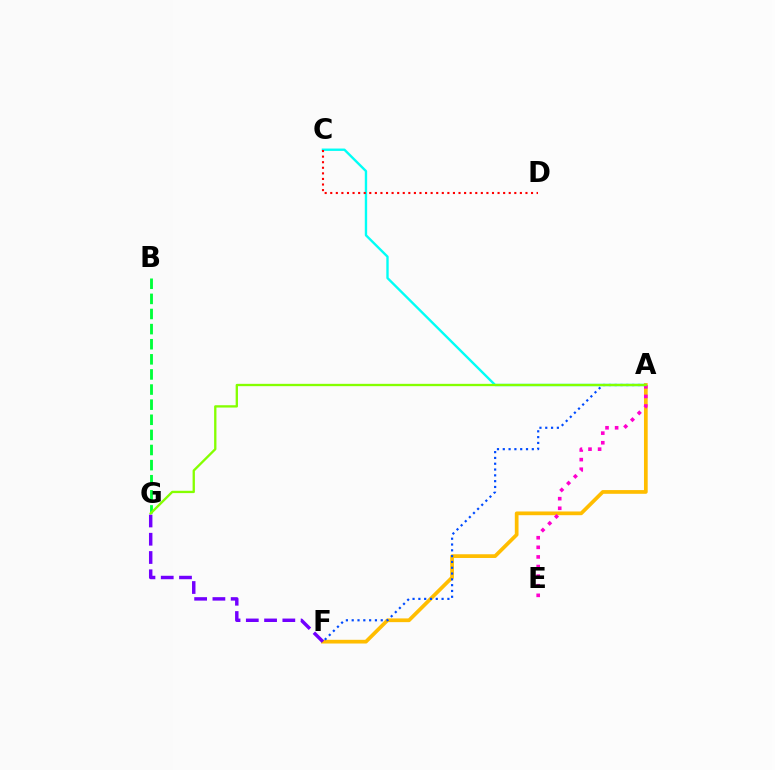{('A', 'C'): [{'color': '#00fff6', 'line_style': 'solid', 'thickness': 1.71}], ('B', 'G'): [{'color': '#00ff39', 'line_style': 'dashed', 'thickness': 2.05}], ('A', 'F'): [{'color': '#ffbd00', 'line_style': 'solid', 'thickness': 2.68}, {'color': '#004bff', 'line_style': 'dotted', 'thickness': 1.58}], ('C', 'D'): [{'color': '#ff0000', 'line_style': 'dotted', 'thickness': 1.52}], ('F', 'G'): [{'color': '#7200ff', 'line_style': 'dashed', 'thickness': 2.48}], ('A', 'E'): [{'color': '#ff00cf', 'line_style': 'dotted', 'thickness': 2.61}], ('A', 'G'): [{'color': '#84ff00', 'line_style': 'solid', 'thickness': 1.67}]}